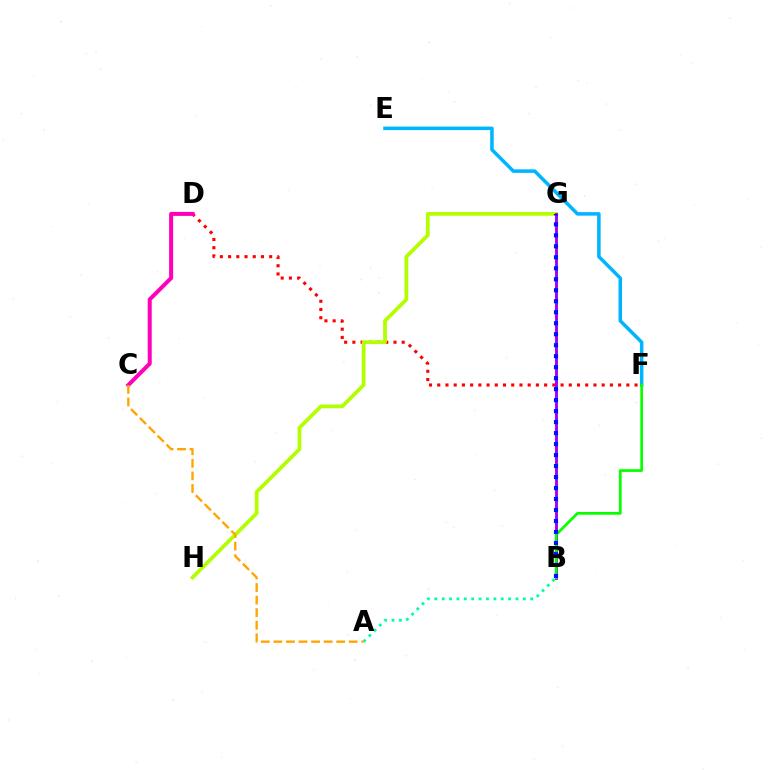{('D', 'F'): [{'color': '#ff0000', 'line_style': 'dotted', 'thickness': 2.23}], ('E', 'F'): [{'color': '#00b5ff', 'line_style': 'solid', 'thickness': 2.53}], ('G', 'H'): [{'color': '#b3ff00', 'line_style': 'solid', 'thickness': 2.69}], ('B', 'G'): [{'color': '#9b00ff', 'line_style': 'solid', 'thickness': 2.08}, {'color': '#0010ff', 'line_style': 'dotted', 'thickness': 2.99}], ('B', 'F'): [{'color': '#08ff00', 'line_style': 'solid', 'thickness': 1.97}], ('C', 'D'): [{'color': '#ff00bd', 'line_style': 'solid', 'thickness': 2.89}], ('A', 'B'): [{'color': '#00ff9d', 'line_style': 'dotted', 'thickness': 2.0}], ('A', 'C'): [{'color': '#ffa500', 'line_style': 'dashed', 'thickness': 1.71}]}